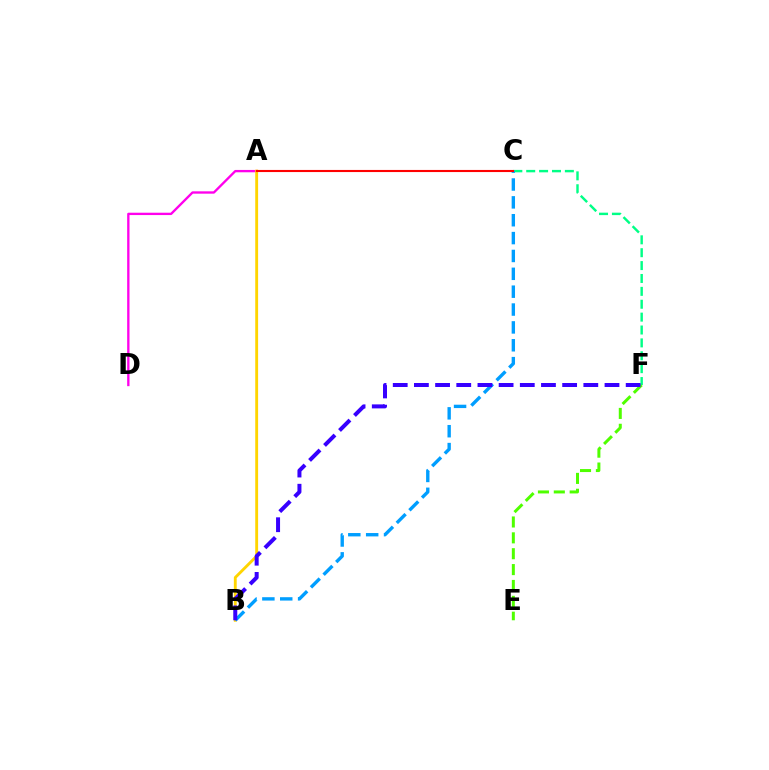{('C', 'F'): [{'color': '#00ff86', 'line_style': 'dashed', 'thickness': 1.75}], ('A', 'D'): [{'color': '#ff00ed', 'line_style': 'solid', 'thickness': 1.69}], ('A', 'B'): [{'color': '#ffd500', 'line_style': 'solid', 'thickness': 2.06}], ('E', 'F'): [{'color': '#4fff00', 'line_style': 'dashed', 'thickness': 2.16}], ('B', 'C'): [{'color': '#009eff', 'line_style': 'dashed', 'thickness': 2.43}], ('A', 'C'): [{'color': '#ff0000', 'line_style': 'solid', 'thickness': 1.52}], ('B', 'F'): [{'color': '#3700ff', 'line_style': 'dashed', 'thickness': 2.88}]}